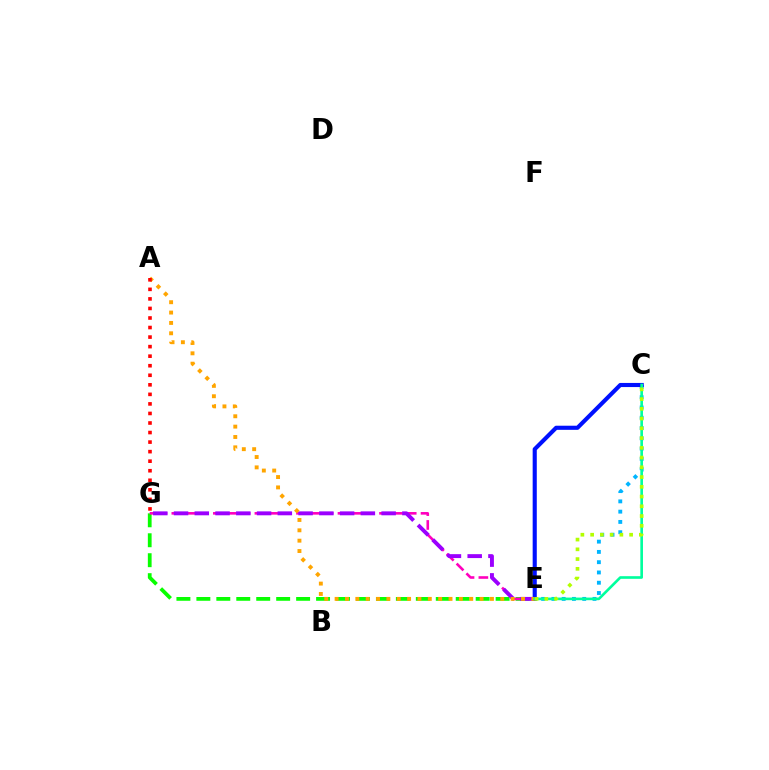{('E', 'G'): [{'color': '#08ff00', 'line_style': 'dashed', 'thickness': 2.71}, {'color': '#ff00bd', 'line_style': 'dashed', 'thickness': 1.88}, {'color': '#9b00ff', 'line_style': 'dashed', 'thickness': 2.82}], ('C', 'E'): [{'color': '#00b5ff', 'line_style': 'dotted', 'thickness': 2.79}, {'color': '#0010ff', 'line_style': 'solid', 'thickness': 2.96}, {'color': '#00ff9d', 'line_style': 'solid', 'thickness': 1.9}, {'color': '#b3ff00', 'line_style': 'dotted', 'thickness': 2.65}], ('A', 'E'): [{'color': '#ffa500', 'line_style': 'dotted', 'thickness': 2.81}], ('A', 'G'): [{'color': '#ff0000', 'line_style': 'dotted', 'thickness': 2.59}]}